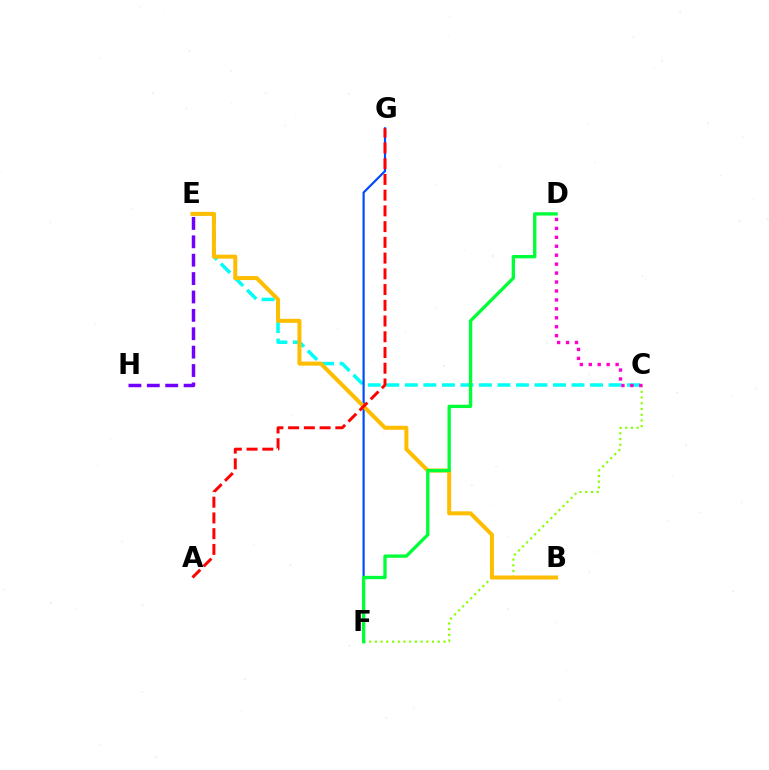{('C', 'F'): [{'color': '#84ff00', 'line_style': 'dotted', 'thickness': 1.55}], ('E', 'H'): [{'color': '#7200ff', 'line_style': 'dashed', 'thickness': 2.5}], ('C', 'E'): [{'color': '#00fff6', 'line_style': 'dashed', 'thickness': 2.52}], ('F', 'G'): [{'color': '#004bff', 'line_style': 'solid', 'thickness': 1.58}], ('B', 'E'): [{'color': '#ffbd00', 'line_style': 'solid', 'thickness': 2.89}], ('D', 'F'): [{'color': '#00ff39', 'line_style': 'solid', 'thickness': 2.4}], ('A', 'G'): [{'color': '#ff0000', 'line_style': 'dashed', 'thickness': 2.14}], ('C', 'D'): [{'color': '#ff00cf', 'line_style': 'dotted', 'thickness': 2.43}]}